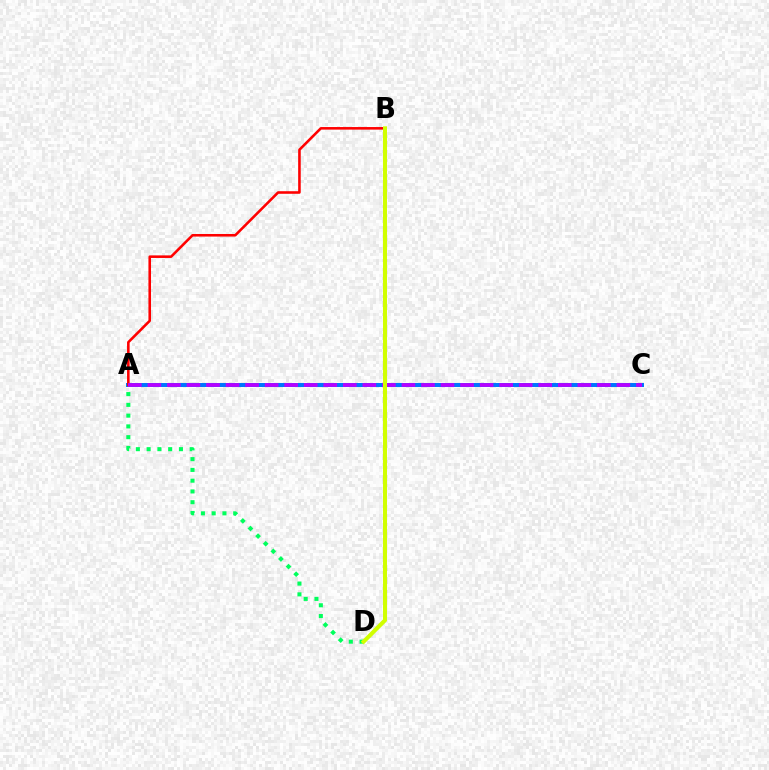{('A', 'C'): [{'color': '#0074ff', 'line_style': 'solid', 'thickness': 2.86}, {'color': '#b900ff', 'line_style': 'dashed', 'thickness': 2.65}], ('A', 'D'): [{'color': '#00ff5c', 'line_style': 'dotted', 'thickness': 2.93}], ('A', 'B'): [{'color': '#ff0000', 'line_style': 'solid', 'thickness': 1.86}], ('B', 'D'): [{'color': '#d1ff00', 'line_style': 'solid', 'thickness': 2.91}]}